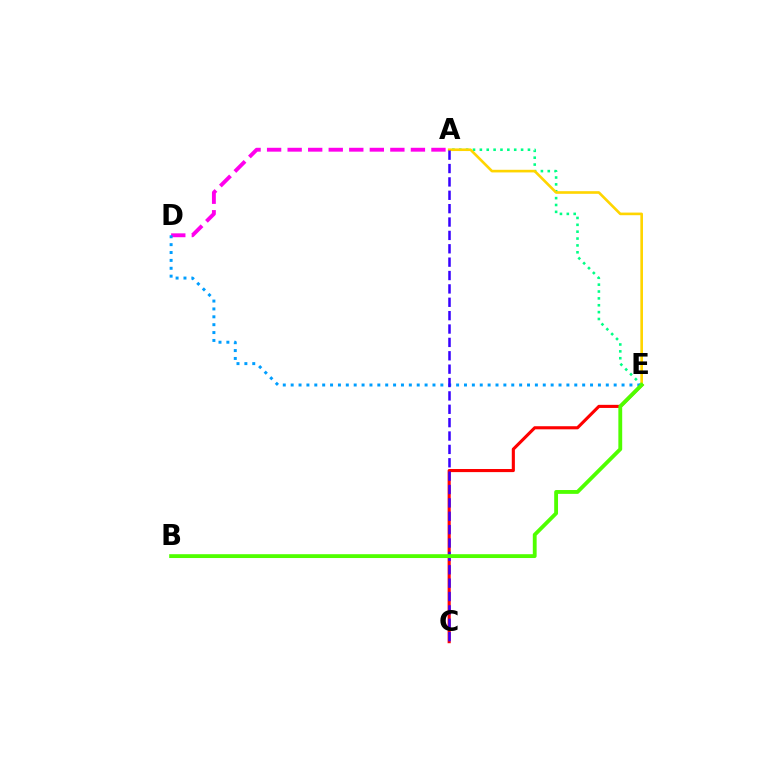{('A', 'D'): [{'color': '#ff00ed', 'line_style': 'dashed', 'thickness': 2.79}], ('C', 'E'): [{'color': '#ff0000', 'line_style': 'solid', 'thickness': 2.23}], ('A', 'E'): [{'color': '#00ff86', 'line_style': 'dotted', 'thickness': 1.87}, {'color': '#ffd500', 'line_style': 'solid', 'thickness': 1.9}], ('D', 'E'): [{'color': '#009eff', 'line_style': 'dotted', 'thickness': 2.14}], ('A', 'C'): [{'color': '#3700ff', 'line_style': 'dashed', 'thickness': 1.82}], ('B', 'E'): [{'color': '#4fff00', 'line_style': 'solid', 'thickness': 2.76}]}